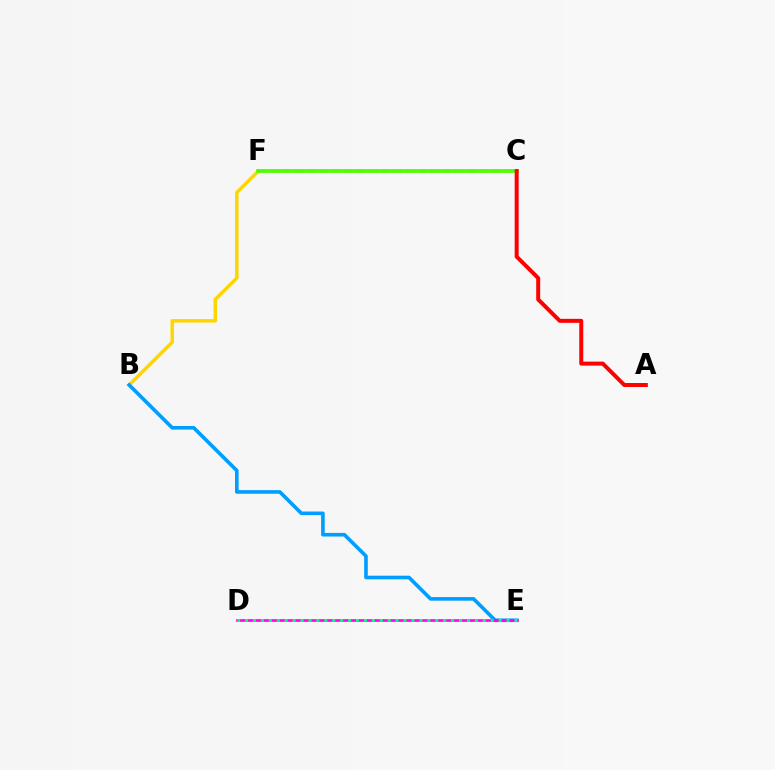{('B', 'F'): [{'color': '#ffd500', 'line_style': 'solid', 'thickness': 2.49}], ('B', 'E'): [{'color': '#009eff', 'line_style': 'solid', 'thickness': 2.61}], ('D', 'E'): [{'color': '#ff00ed', 'line_style': 'solid', 'thickness': 1.9}, {'color': '#00ff86', 'line_style': 'dotted', 'thickness': 2.15}], ('C', 'F'): [{'color': '#3700ff', 'line_style': 'dashed', 'thickness': 1.67}, {'color': '#4fff00', 'line_style': 'solid', 'thickness': 2.66}], ('A', 'C'): [{'color': '#ff0000', 'line_style': 'solid', 'thickness': 2.87}]}